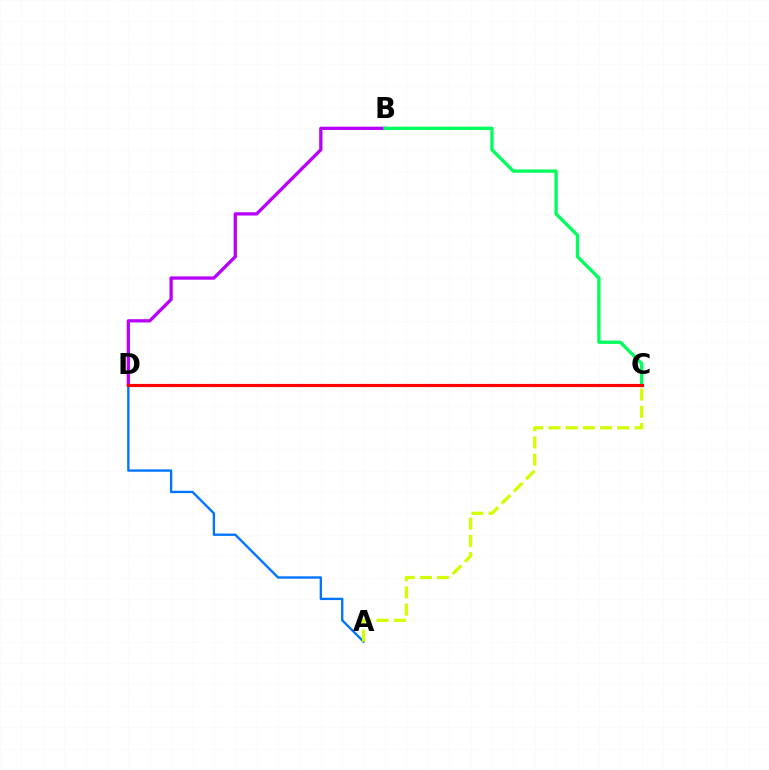{('A', 'D'): [{'color': '#0074ff', 'line_style': 'solid', 'thickness': 1.69}], ('B', 'D'): [{'color': '#b900ff', 'line_style': 'solid', 'thickness': 2.37}], ('B', 'C'): [{'color': '#00ff5c', 'line_style': 'solid', 'thickness': 2.38}], ('A', 'C'): [{'color': '#d1ff00', 'line_style': 'dashed', 'thickness': 2.34}], ('C', 'D'): [{'color': '#ff0000', 'line_style': 'solid', 'thickness': 2.28}]}